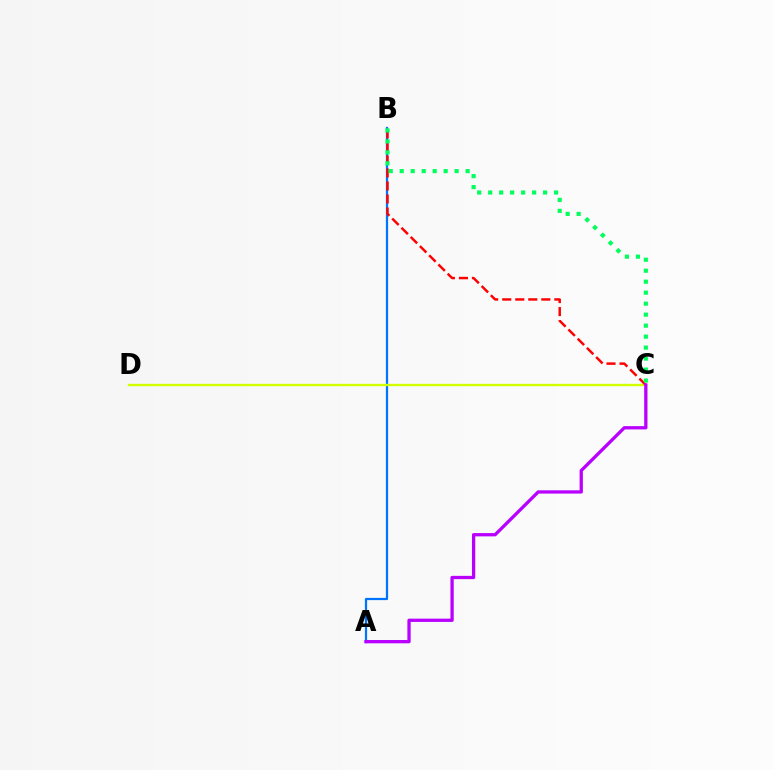{('A', 'B'): [{'color': '#0074ff', 'line_style': 'solid', 'thickness': 1.6}], ('C', 'D'): [{'color': '#d1ff00', 'line_style': 'solid', 'thickness': 1.68}], ('B', 'C'): [{'color': '#ff0000', 'line_style': 'dashed', 'thickness': 1.77}, {'color': '#00ff5c', 'line_style': 'dotted', 'thickness': 2.98}], ('A', 'C'): [{'color': '#b900ff', 'line_style': 'solid', 'thickness': 2.36}]}